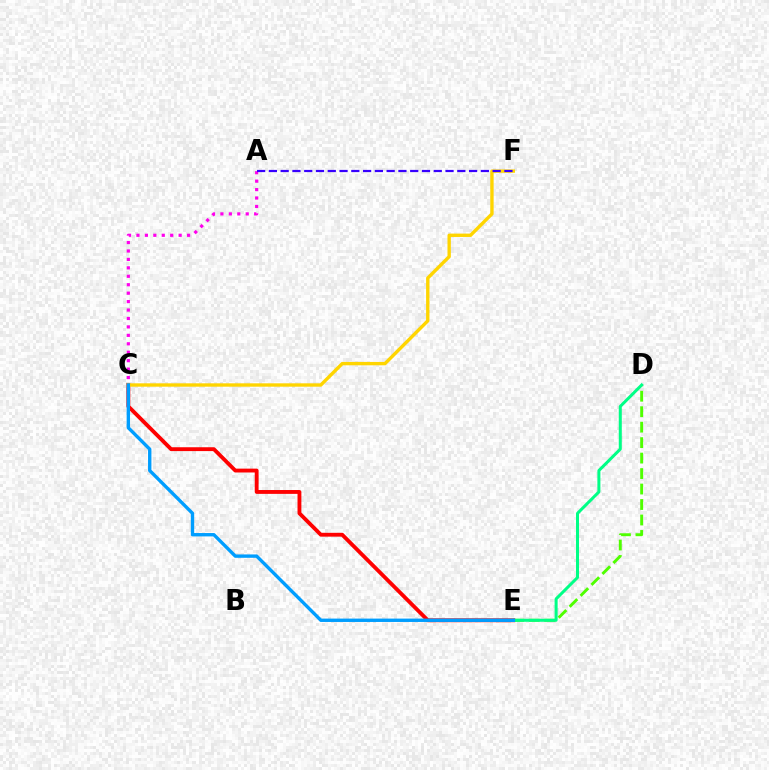{('D', 'E'): [{'color': '#4fff00', 'line_style': 'dashed', 'thickness': 2.1}, {'color': '#00ff86', 'line_style': 'solid', 'thickness': 2.17}], ('C', 'E'): [{'color': '#ff0000', 'line_style': 'solid', 'thickness': 2.77}, {'color': '#009eff', 'line_style': 'solid', 'thickness': 2.43}], ('C', 'F'): [{'color': '#ffd500', 'line_style': 'solid', 'thickness': 2.42}], ('A', 'C'): [{'color': '#ff00ed', 'line_style': 'dotted', 'thickness': 2.29}], ('A', 'F'): [{'color': '#3700ff', 'line_style': 'dashed', 'thickness': 1.6}]}